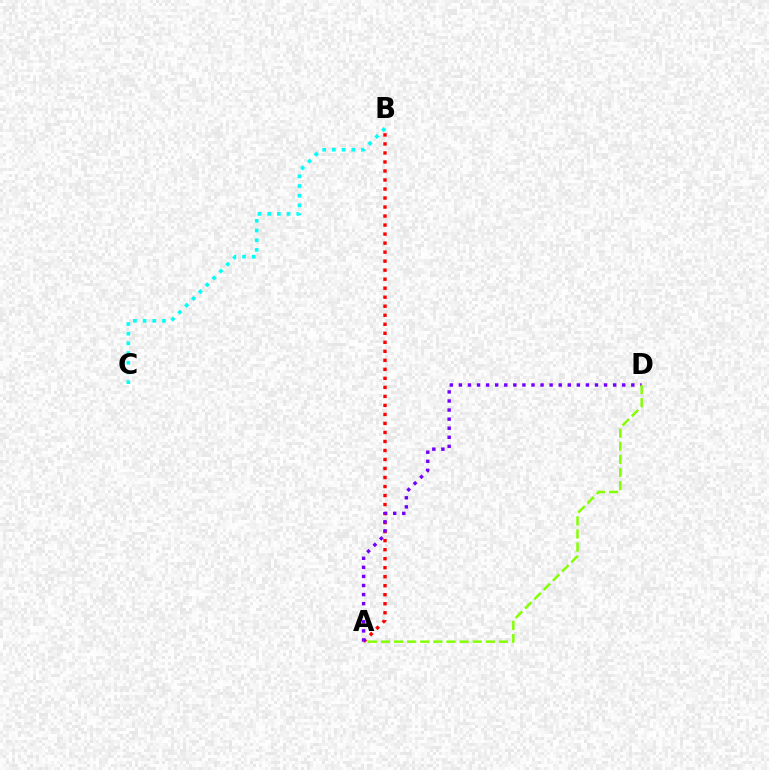{('B', 'C'): [{'color': '#00fff6', 'line_style': 'dotted', 'thickness': 2.63}], ('A', 'B'): [{'color': '#ff0000', 'line_style': 'dotted', 'thickness': 2.45}], ('A', 'D'): [{'color': '#7200ff', 'line_style': 'dotted', 'thickness': 2.47}, {'color': '#84ff00', 'line_style': 'dashed', 'thickness': 1.78}]}